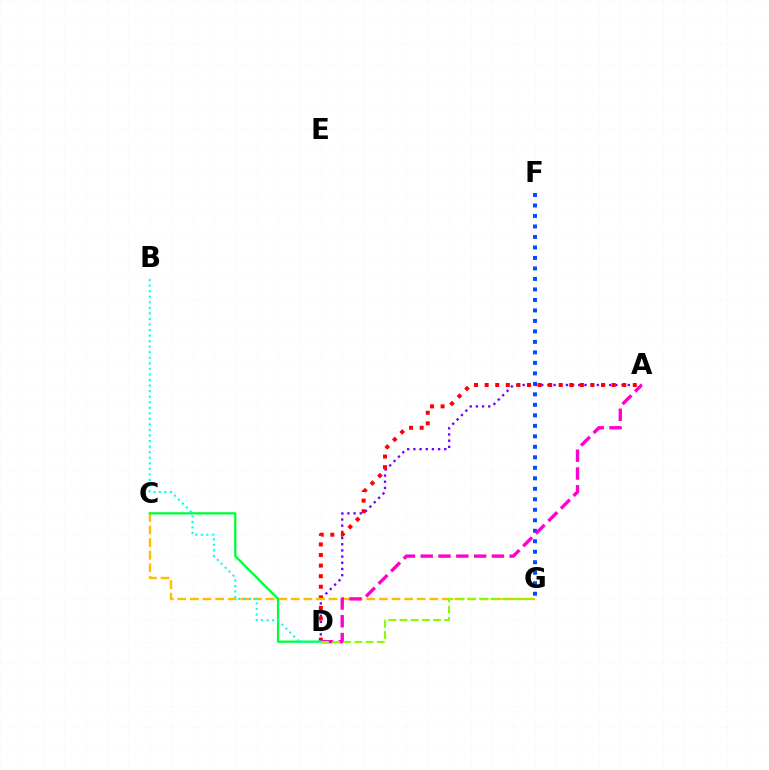{('F', 'G'): [{'color': '#004bff', 'line_style': 'dotted', 'thickness': 2.85}], ('A', 'D'): [{'color': '#7200ff', 'line_style': 'dotted', 'thickness': 1.68}, {'color': '#ff0000', 'line_style': 'dotted', 'thickness': 2.88}, {'color': '#ff00cf', 'line_style': 'dashed', 'thickness': 2.42}], ('C', 'G'): [{'color': '#ffbd00', 'line_style': 'dashed', 'thickness': 1.71}], ('C', 'D'): [{'color': '#00ff39', 'line_style': 'solid', 'thickness': 1.65}], ('D', 'G'): [{'color': '#84ff00', 'line_style': 'dashed', 'thickness': 1.52}], ('B', 'D'): [{'color': '#00fff6', 'line_style': 'dotted', 'thickness': 1.51}]}